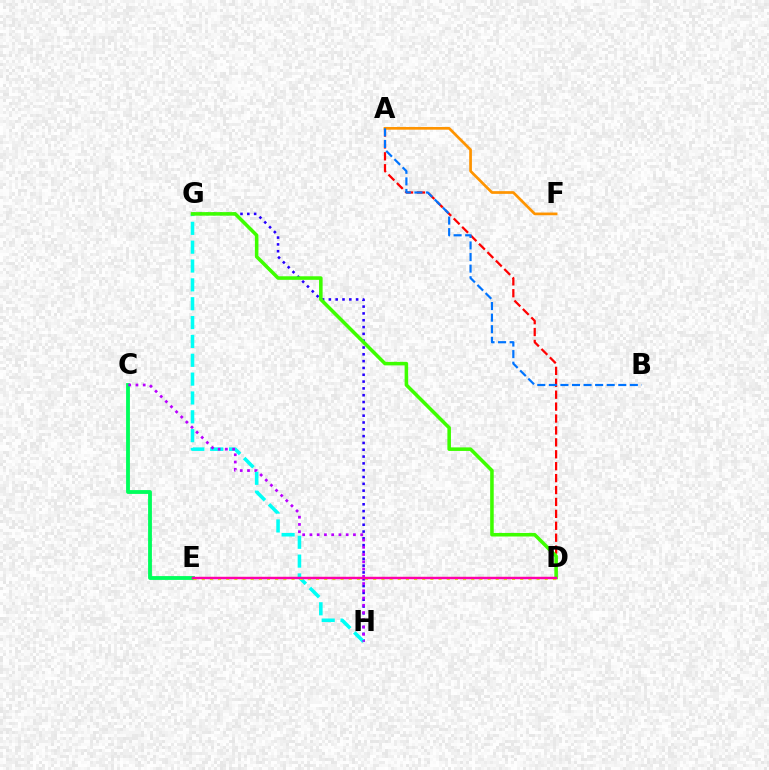{('G', 'H'): [{'color': '#2500ff', 'line_style': 'dotted', 'thickness': 1.85}, {'color': '#00fff6', 'line_style': 'dashed', 'thickness': 2.56}], ('C', 'E'): [{'color': '#00ff5c', 'line_style': 'solid', 'thickness': 2.75}], ('A', 'D'): [{'color': '#ff0000', 'line_style': 'dashed', 'thickness': 1.62}], ('C', 'H'): [{'color': '#b900ff', 'line_style': 'dotted', 'thickness': 1.97}], ('D', 'G'): [{'color': '#3dff00', 'line_style': 'solid', 'thickness': 2.56}], ('A', 'F'): [{'color': '#ff9400', 'line_style': 'solid', 'thickness': 1.95}], ('A', 'B'): [{'color': '#0074ff', 'line_style': 'dashed', 'thickness': 1.57}], ('D', 'E'): [{'color': '#d1ff00', 'line_style': 'dotted', 'thickness': 2.22}, {'color': '#ff00ac', 'line_style': 'solid', 'thickness': 1.75}]}